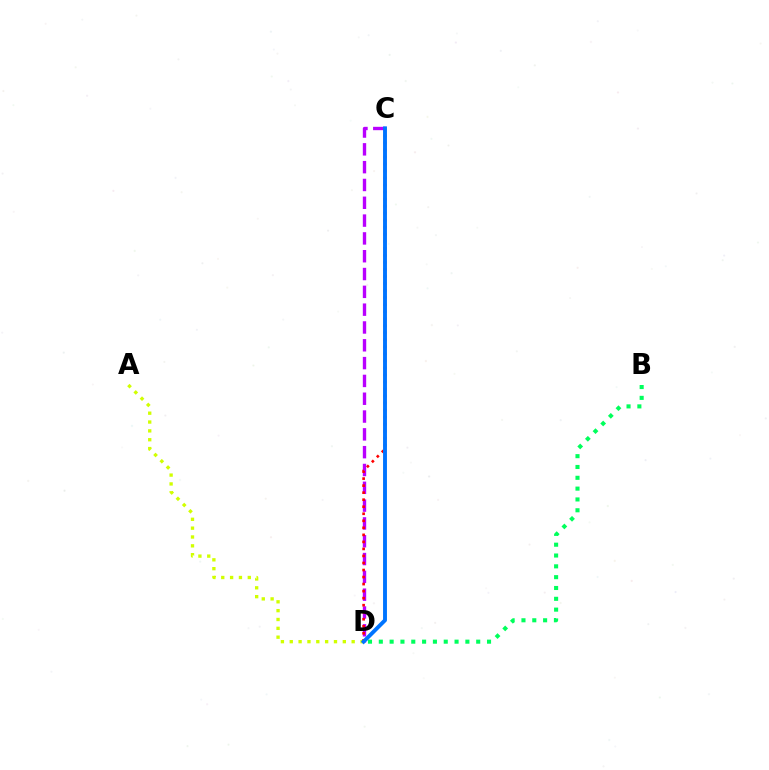{('C', 'D'): [{'color': '#b900ff', 'line_style': 'dashed', 'thickness': 2.42}, {'color': '#ff0000', 'line_style': 'dotted', 'thickness': 1.91}, {'color': '#0074ff', 'line_style': 'solid', 'thickness': 2.81}], ('A', 'D'): [{'color': '#d1ff00', 'line_style': 'dotted', 'thickness': 2.4}], ('B', 'D'): [{'color': '#00ff5c', 'line_style': 'dotted', 'thickness': 2.94}]}